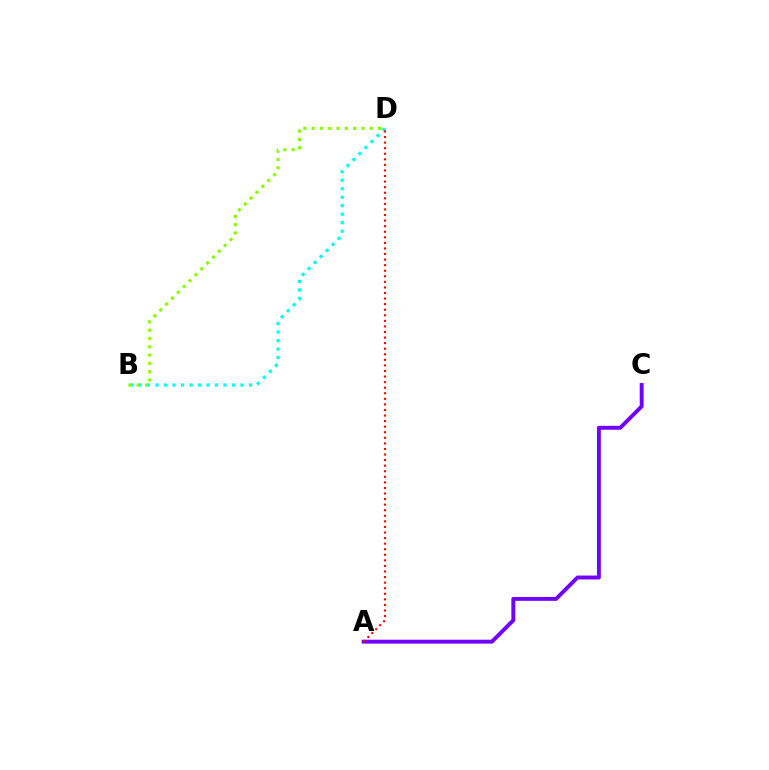{('B', 'D'): [{'color': '#00fff6', 'line_style': 'dotted', 'thickness': 2.31}, {'color': '#84ff00', 'line_style': 'dotted', 'thickness': 2.25}], ('A', 'C'): [{'color': '#7200ff', 'line_style': 'solid', 'thickness': 2.81}], ('A', 'D'): [{'color': '#ff0000', 'line_style': 'dotted', 'thickness': 1.51}]}